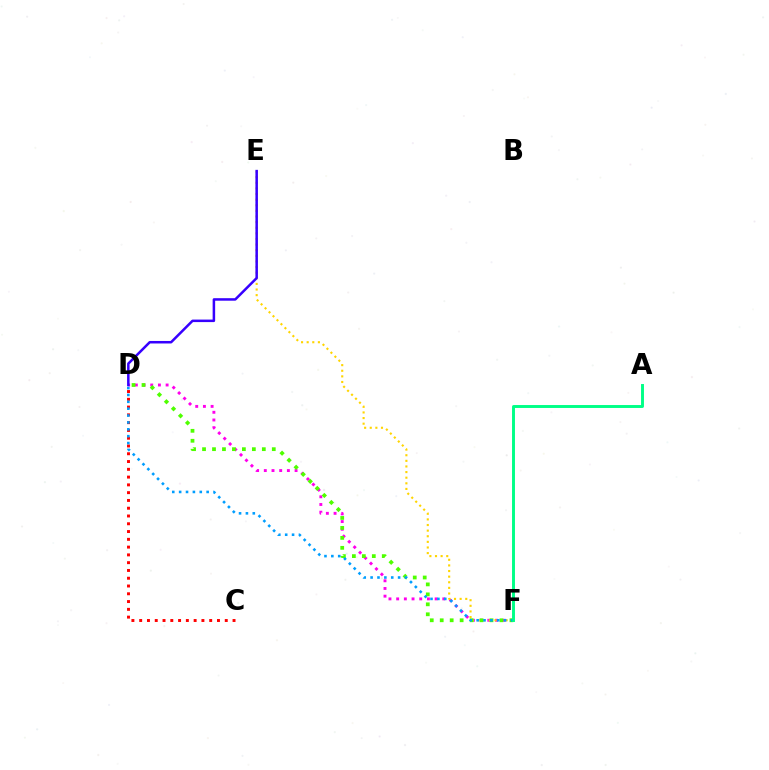{('C', 'D'): [{'color': '#ff0000', 'line_style': 'dotted', 'thickness': 2.11}], ('D', 'F'): [{'color': '#ff00ed', 'line_style': 'dotted', 'thickness': 2.09}, {'color': '#4fff00', 'line_style': 'dotted', 'thickness': 2.71}, {'color': '#009eff', 'line_style': 'dotted', 'thickness': 1.87}], ('E', 'F'): [{'color': '#ffd500', 'line_style': 'dotted', 'thickness': 1.53}], ('A', 'F'): [{'color': '#00ff86', 'line_style': 'solid', 'thickness': 2.11}], ('D', 'E'): [{'color': '#3700ff', 'line_style': 'solid', 'thickness': 1.81}]}